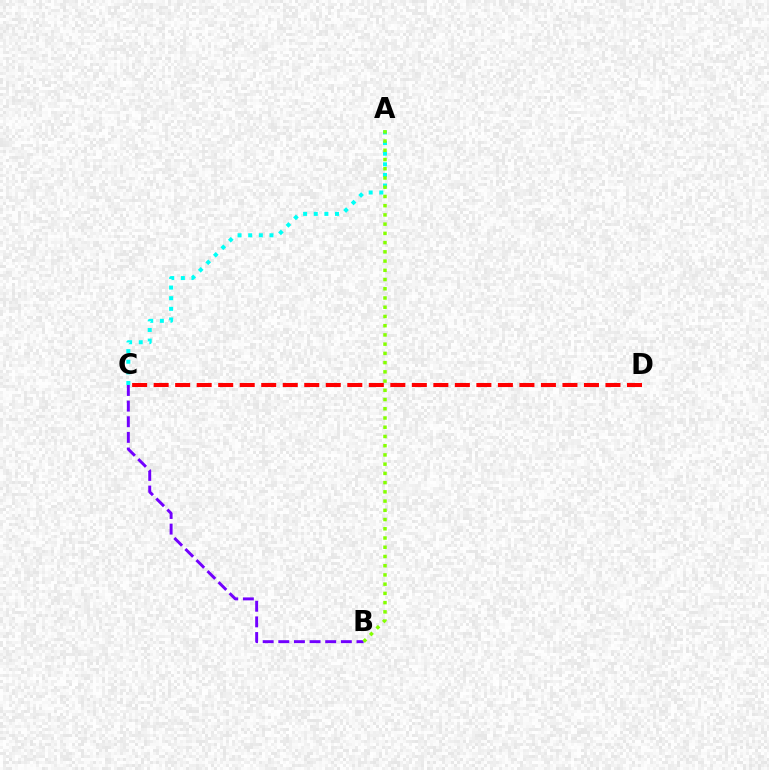{('C', 'D'): [{'color': '#ff0000', 'line_style': 'dashed', 'thickness': 2.92}], ('A', 'C'): [{'color': '#00fff6', 'line_style': 'dotted', 'thickness': 2.89}], ('B', 'C'): [{'color': '#7200ff', 'line_style': 'dashed', 'thickness': 2.12}], ('A', 'B'): [{'color': '#84ff00', 'line_style': 'dotted', 'thickness': 2.51}]}